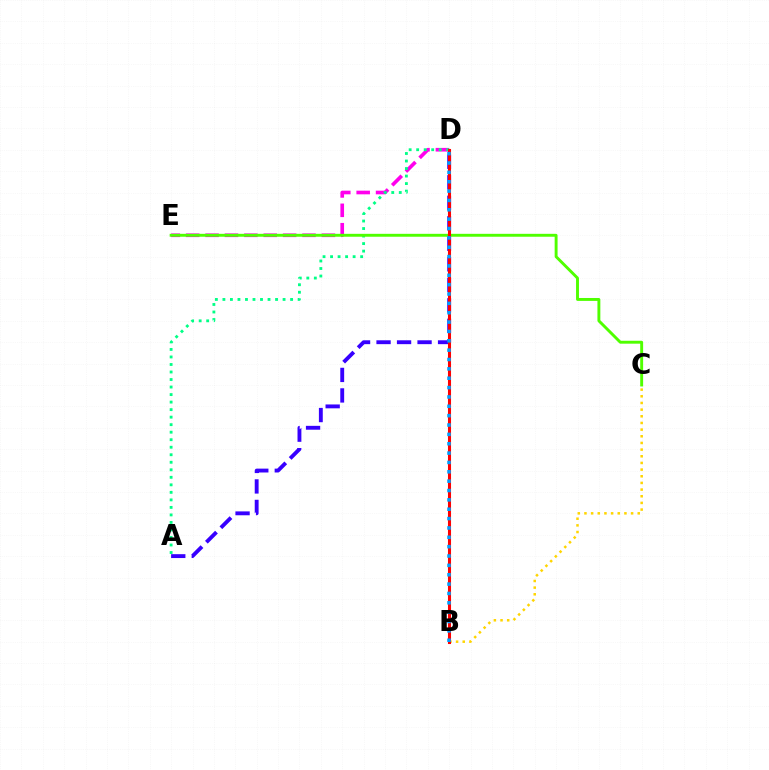{('D', 'E'): [{'color': '#ff00ed', 'line_style': 'dashed', 'thickness': 2.63}], ('A', 'D'): [{'color': '#00ff86', 'line_style': 'dotted', 'thickness': 2.04}, {'color': '#3700ff', 'line_style': 'dashed', 'thickness': 2.79}], ('C', 'E'): [{'color': '#4fff00', 'line_style': 'solid', 'thickness': 2.1}], ('B', 'C'): [{'color': '#ffd500', 'line_style': 'dotted', 'thickness': 1.81}], ('B', 'D'): [{'color': '#ff0000', 'line_style': 'solid', 'thickness': 2.21}, {'color': '#009eff', 'line_style': 'dotted', 'thickness': 2.54}]}